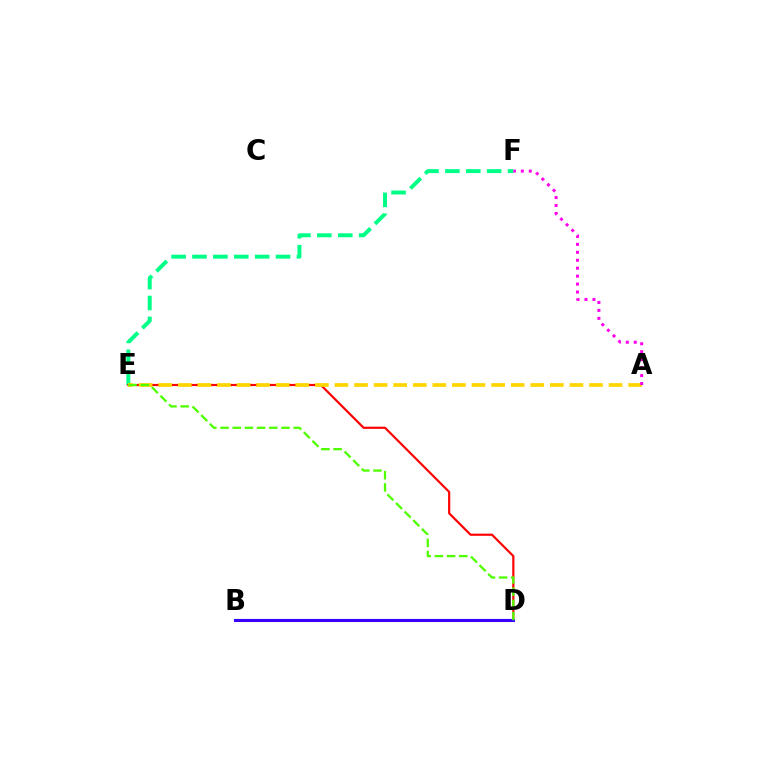{('E', 'F'): [{'color': '#00ff86', 'line_style': 'dashed', 'thickness': 2.84}], ('D', 'E'): [{'color': '#ff0000', 'line_style': 'solid', 'thickness': 1.57}, {'color': '#4fff00', 'line_style': 'dashed', 'thickness': 1.66}], ('B', 'D'): [{'color': '#009eff', 'line_style': 'solid', 'thickness': 1.52}, {'color': '#3700ff', 'line_style': 'solid', 'thickness': 2.2}], ('A', 'E'): [{'color': '#ffd500', 'line_style': 'dashed', 'thickness': 2.66}], ('A', 'F'): [{'color': '#ff00ed', 'line_style': 'dotted', 'thickness': 2.16}]}